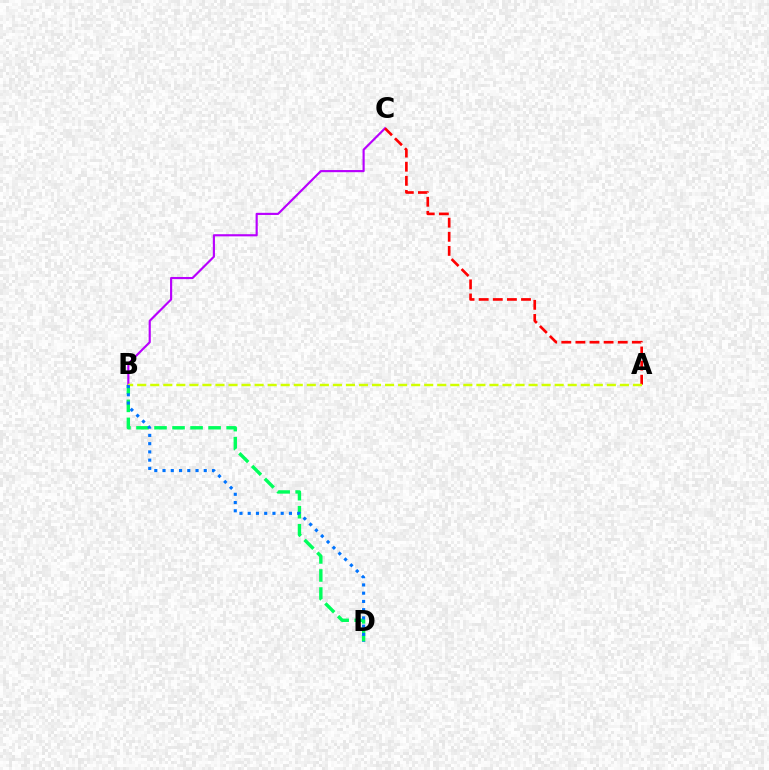{('B', 'D'): [{'color': '#00ff5c', 'line_style': 'dashed', 'thickness': 2.45}, {'color': '#0074ff', 'line_style': 'dotted', 'thickness': 2.24}], ('B', 'C'): [{'color': '#b900ff', 'line_style': 'solid', 'thickness': 1.55}], ('A', 'C'): [{'color': '#ff0000', 'line_style': 'dashed', 'thickness': 1.92}], ('A', 'B'): [{'color': '#d1ff00', 'line_style': 'dashed', 'thickness': 1.77}]}